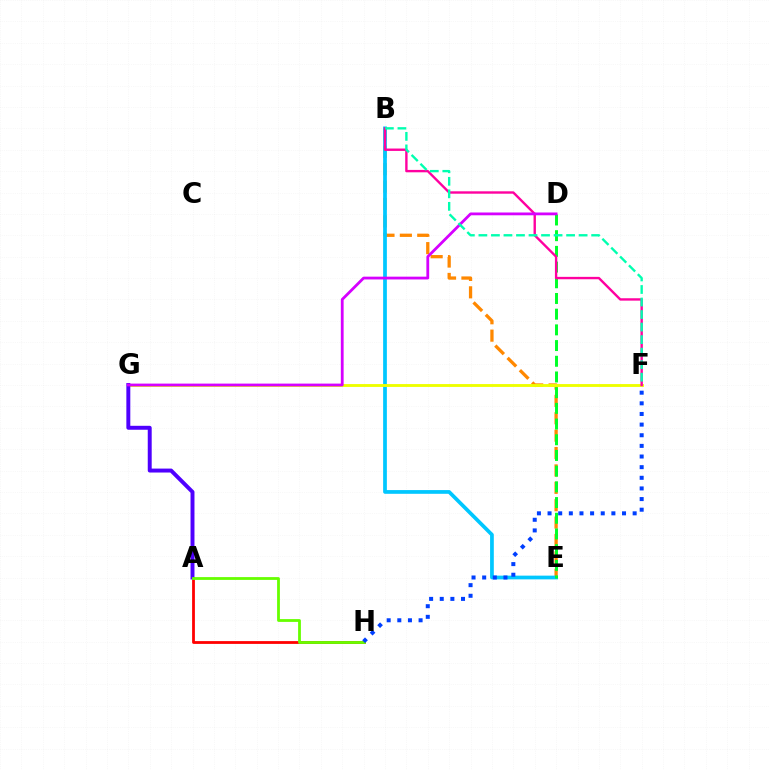{('B', 'E'): [{'color': '#ff8800', 'line_style': 'dashed', 'thickness': 2.36}, {'color': '#00c7ff', 'line_style': 'solid', 'thickness': 2.68}], ('D', 'E'): [{'color': '#00ff27', 'line_style': 'dashed', 'thickness': 2.13}], ('F', 'G'): [{'color': '#eeff00', 'line_style': 'solid', 'thickness': 2.06}], ('A', 'H'): [{'color': '#ff0000', 'line_style': 'solid', 'thickness': 2.01}, {'color': '#66ff00', 'line_style': 'solid', 'thickness': 2.02}], ('B', 'F'): [{'color': '#ff00a0', 'line_style': 'solid', 'thickness': 1.72}, {'color': '#00ffaf', 'line_style': 'dashed', 'thickness': 1.7}], ('A', 'G'): [{'color': '#4f00ff', 'line_style': 'solid', 'thickness': 2.84}], ('D', 'G'): [{'color': '#d600ff', 'line_style': 'solid', 'thickness': 2.01}], ('F', 'H'): [{'color': '#003fff', 'line_style': 'dotted', 'thickness': 2.89}]}